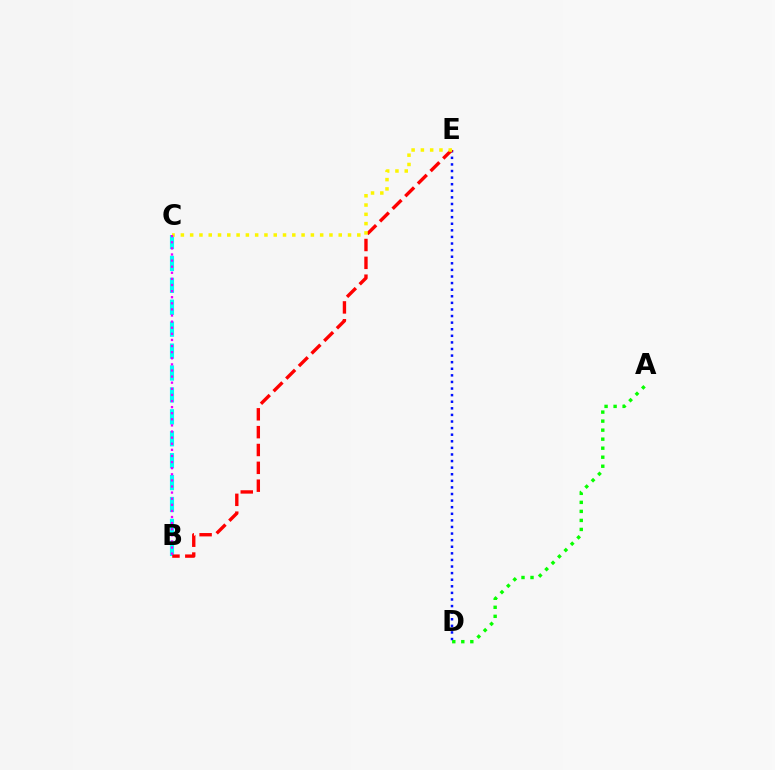{('D', 'E'): [{'color': '#0010ff', 'line_style': 'dotted', 'thickness': 1.79}], ('B', 'C'): [{'color': '#00fff6', 'line_style': 'dashed', 'thickness': 2.98}, {'color': '#ee00ff', 'line_style': 'dotted', 'thickness': 1.66}], ('A', 'D'): [{'color': '#08ff00', 'line_style': 'dotted', 'thickness': 2.45}], ('B', 'E'): [{'color': '#ff0000', 'line_style': 'dashed', 'thickness': 2.42}], ('C', 'E'): [{'color': '#fcf500', 'line_style': 'dotted', 'thickness': 2.52}]}